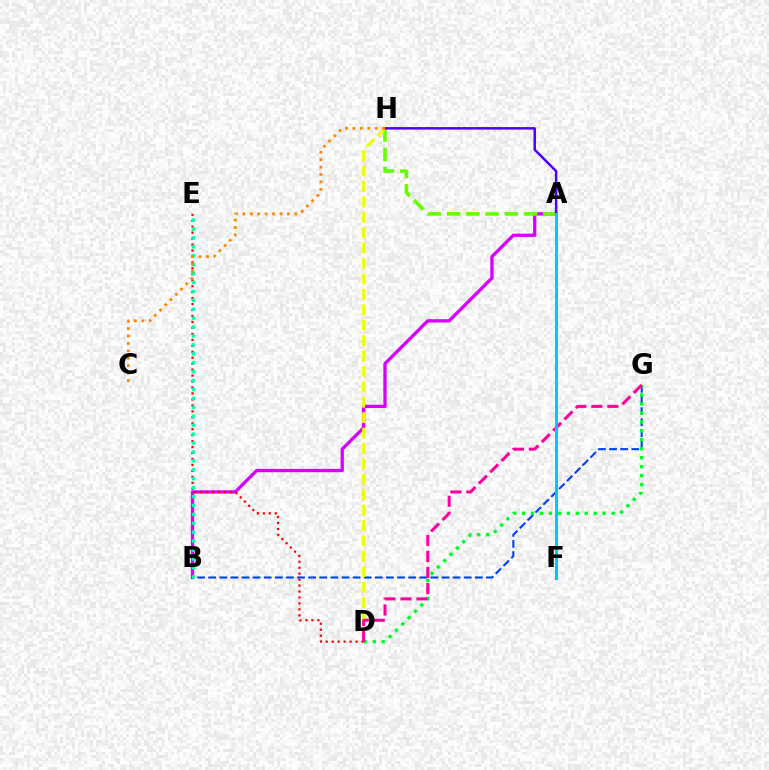{('A', 'B'): [{'color': '#d600ff', 'line_style': 'solid', 'thickness': 2.37}], ('B', 'G'): [{'color': '#003fff', 'line_style': 'dashed', 'thickness': 1.51}], ('A', 'H'): [{'color': '#66ff00', 'line_style': 'dashed', 'thickness': 2.62}, {'color': '#4f00ff', 'line_style': 'solid', 'thickness': 1.8}], ('D', 'G'): [{'color': '#00ff27', 'line_style': 'dotted', 'thickness': 2.43}, {'color': '#ff00a0', 'line_style': 'dashed', 'thickness': 2.18}], ('D', 'E'): [{'color': '#ff0000', 'line_style': 'dotted', 'thickness': 1.62}], ('B', 'E'): [{'color': '#00ffaf', 'line_style': 'dotted', 'thickness': 2.42}], ('D', 'H'): [{'color': '#eeff00', 'line_style': 'dashed', 'thickness': 2.09}], ('A', 'F'): [{'color': '#00c7ff', 'line_style': 'solid', 'thickness': 2.14}], ('C', 'H'): [{'color': '#ff8800', 'line_style': 'dotted', 'thickness': 2.01}]}